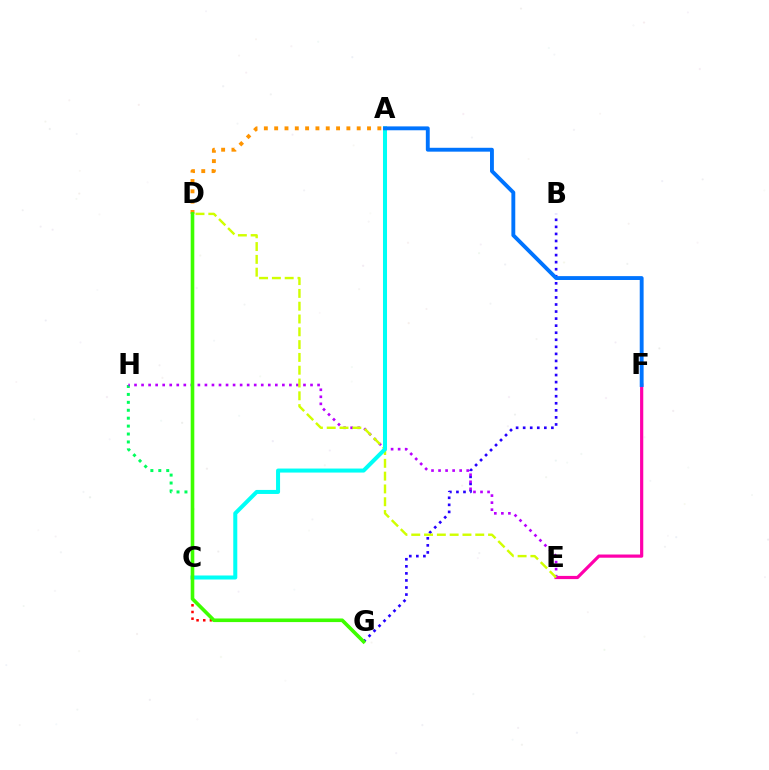{('A', 'D'): [{'color': '#ff9400', 'line_style': 'dotted', 'thickness': 2.8}], ('B', 'G'): [{'color': '#2500ff', 'line_style': 'dotted', 'thickness': 1.92}], ('C', 'G'): [{'color': '#ff0000', 'line_style': 'dotted', 'thickness': 1.81}], ('E', 'F'): [{'color': '#ff00ac', 'line_style': 'solid', 'thickness': 2.3}], ('C', 'H'): [{'color': '#00ff5c', 'line_style': 'dotted', 'thickness': 2.15}], ('E', 'H'): [{'color': '#b900ff', 'line_style': 'dotted', 'thickness': 1.91}], ('D', 'E'): [{'color': '#d1ff00', 'line_style': 'dashed', 'thickness': 1.74}], ('A', 'C'): [{'color': '#00fff6', 'line_style': 'solid', 'thickness': 2.9}], ('D', 'G'): [{'color': '#3dff00', 'line_style': 'solid', 'thickness': 2.6}], ('A', 'F'): [{'color': '#0074ff', 'line_style': 'solid', 'thickness': 2.79}]}